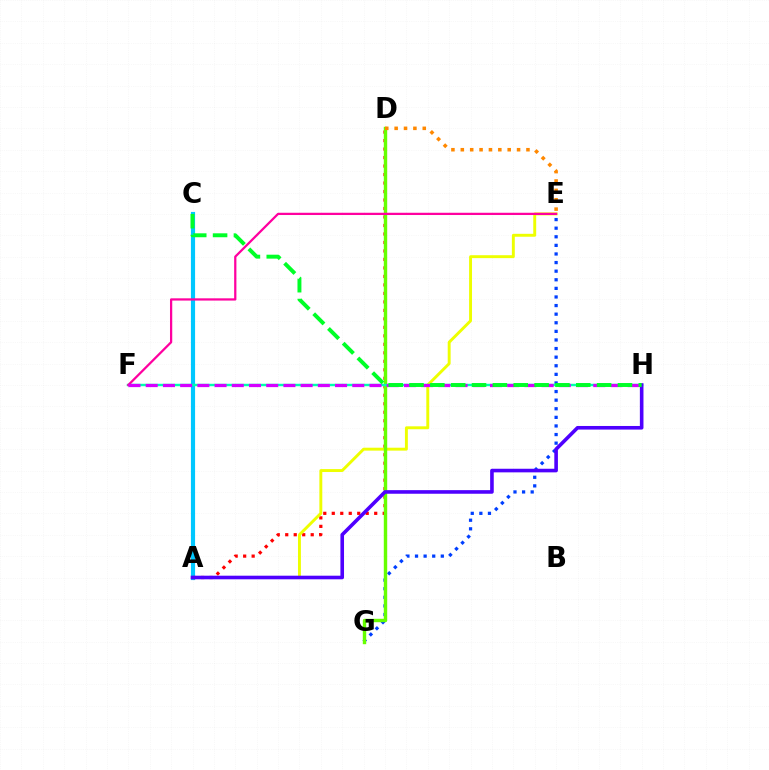{('A', 'C'): [{'color': '#00c7ff', 'line_style': 'solid', 'thickness': 2.99}], ('E', 'G'): [{'color': '#003fff', 'line_style': 'dotted', 'thickness': 2.34}], ('A', 'D'): [{'color': '#ff0000', 'line_style': 'dotted', 'thickness': 2.31}], ('A', 'E'): [{'color': '#eeff00', 'line_style': 'solid', 'thickness': 2.1}], ('D', 'G'): [{'color': '#66ff00', 'line_style': 'solid', 'thickness': 2.46}], ('F', 'H'): [{'color': '#00ffaf', 'line_style': 'solid', 'thickness': 1.76}, {'color': '#d600ff', 'line_style': 'dashed', 'thickness': 2.34}], ('A', 'H'): [{'color': '#4f00ff', 'line_style': 'solid', 'thickness': 2.59}], ('D', 'E'): [{'color': '#ff8800', 'line_style': 'dotted', 'thickness': 2.55}], ('E', 'F'): [{'color': '#ff00a0', 'line_style': 'solid', 'thickness': 1.62}], ('C', 'H'): [{'color': '#00ff27', 'line_style': 'dashed', 'thickness': 2.83}]}